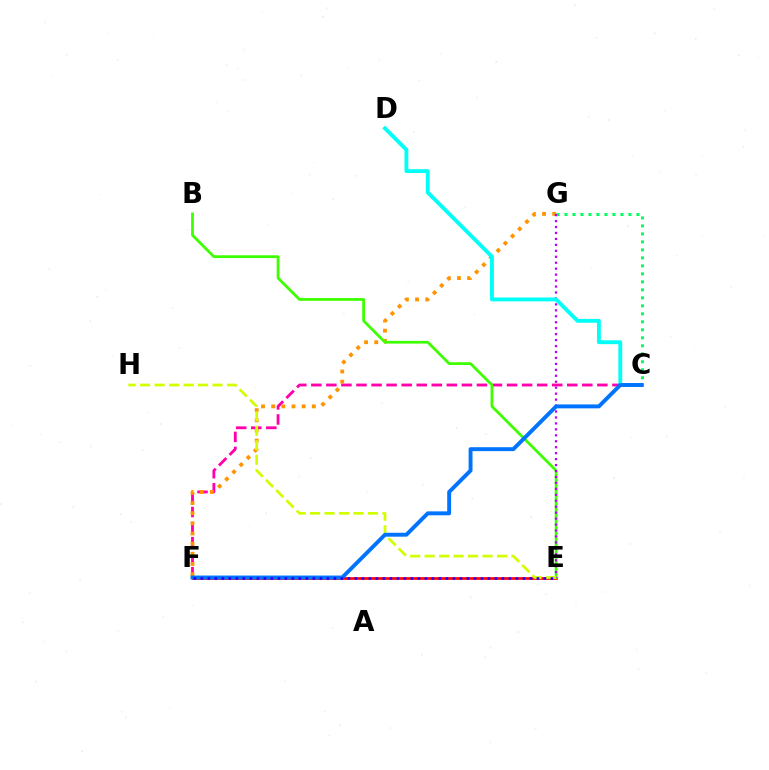{('C', 'G'): [{'color': '#00ff5c', 'line_style': 'dotted', 'thickness': 2.17}], ('C', 'F'): [{'color': '#ff00ac', 'line_style': 'dashed', 'thickness': 2.05}, {'color': '#0074ff', 'line_style': 'solid', 'thickness': 2.82}], ('E', 'F'): [{'color': '#ff0000', 'line_style': 'solid', 'thickness': 1.93}, {'color': '#2500ff', 'line_style': 'dotted', 'thickness': 1.9}], ('F', 'G'): [{'color': '#ff9400', 'line_style': 'dotted', 'thickness': 2.76}], ('B', 'E'): [{'color': '#3dff00', 'line_style': 'solid', 'thickness': 1.99}], ('E', 'G'): [{'color': '#b900ff', 'line_style': 'dotted', 'thickness': 1.62}], ('E', 'H'): [{'color': '#d1ff00', 'line_style': 'dashed', 'thickness': 1.97}], ('C', 'D'): [{'color': '#00fff6', 'line_style': 'solid', 'thickness': 2.78}]}